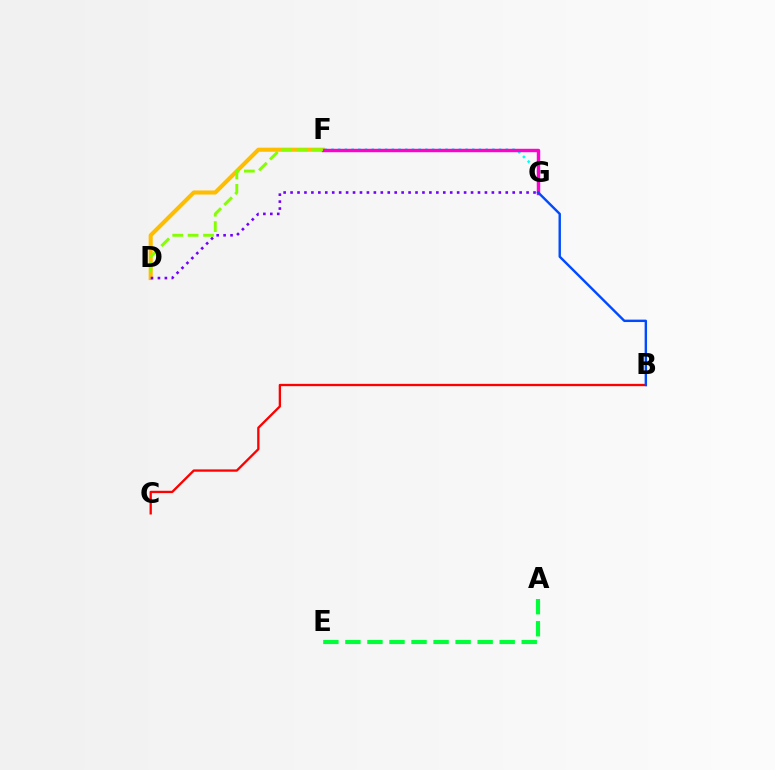{('D', 'F'): [{'color': '#ffbd00', 'line_style': 'solid', 'thickness': 2.94}, {'color': '#84ff00', 'line_style': 'dashed', 'thickness': 2.09}], ('F', 'G'): [{'color': '#00fff6', 'line_style': 'dotted', 'thickness': 1.82}, {'color': '#ff00cf', 'line_style': 'solid', 'thickness': 2.46}], ('B', 'C'): [{'color': '#ff0000', 'line_style': 'solid', 'thickness': 1.67}], ('A', 'E'): [{'color': '#00ff39', 'line_style': 'dashed', 'thickness': 2.99}], ('B', 'G'): [{'color': '#004bff', 'line_style': 'solid', 'thickness': 1.74}], ('D', 'G'): [{'color': '#7200ff', 'line_style': 'dotted', 'thickness': 1.89}]}